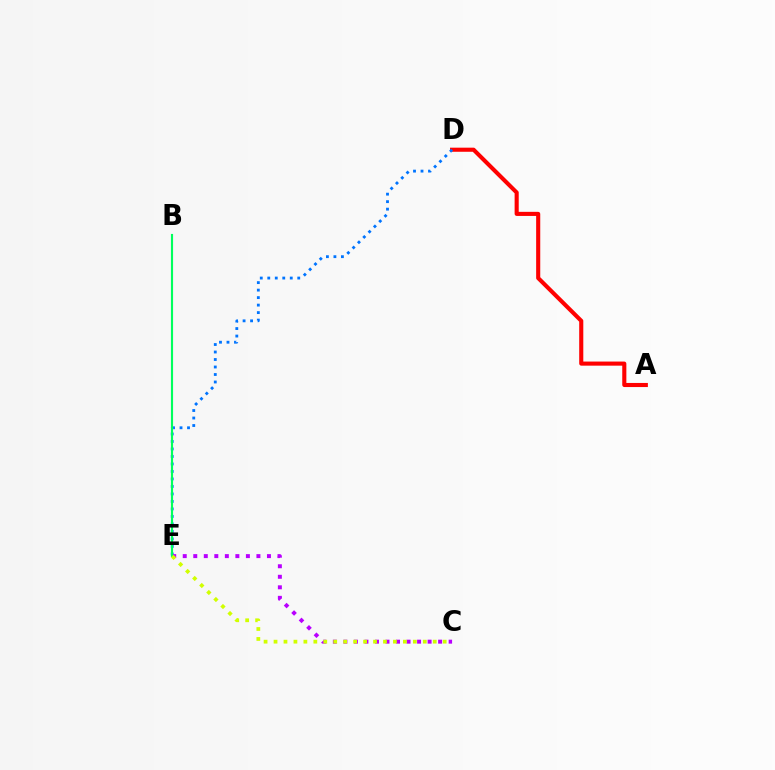{('A', 'D'): [{'color': '#ff0000', 'line_style': 'solid', 'thickness': 2.95}], ('D', 'E'): [{'color': '#0074ff', 'line_style': 'dotted', 'thickness': 2.04}], ('C', 'E'): [{'color': '#b900ff', 'line_style': 'dotted', 'thickness': 2.86}, {'color': '#d1ff00', 'line_style': 'dotted', 'thickness': 2.7}], ('B', 'E'): [{'color': '#00ff5c', 'line_style': 'solid', 'thickness': 1.54}]}